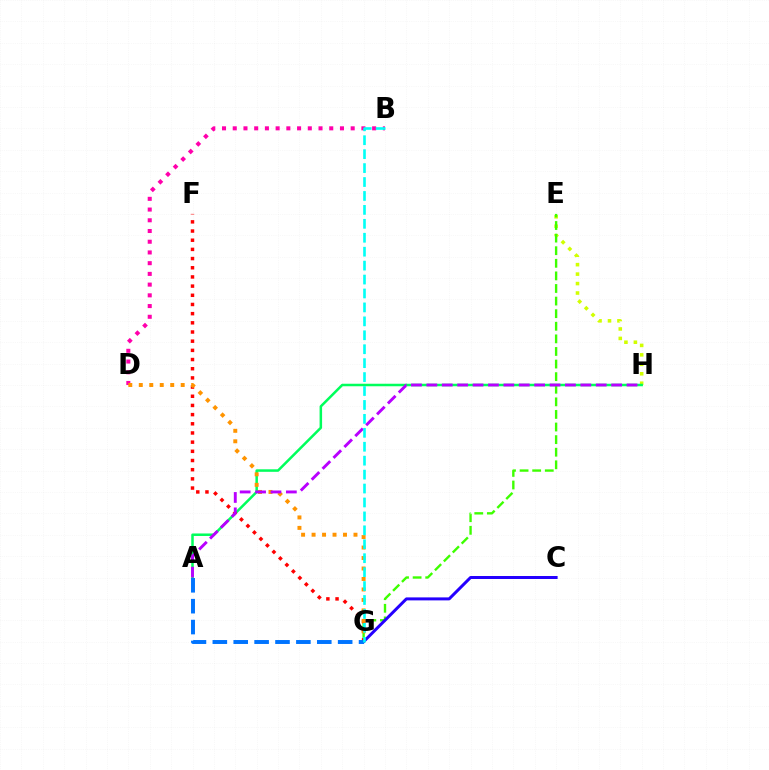{('E', 'H'): [{'color': '#d1ff00', 'line_style': 'dotted', 'thickness': 2.57}], ('E', 'G'): [{'color': '#3dff00', 'line_style': 'dashed', 'thickness': 1.71}], ('A', 'H'): [{'color': '#00ff5c', 'line_style': 'solid', 'thickness': 1.81}, {'color': '#b900ff', 'line_style': 'dashed', 'thickness': 2.09}], ('F', 'G'): [{'color': '#ff0000', 'line_style': 'dotted', 'thickness': 2.49}], ('B', 'D'): [{'color': '#ff00ac', 'line_style': 'dotted', 'thickness': 2.91}], ('D', 'G'): [{'color': '#ff9400', 'line_style': 'dotted', 'thickness': 2.85}], ('C', 'G'): [{'color': '#2500ff', 'line_style': 'solid', 'thickness': 2.15}], ('A', 'G'): [{'color': '#0074ff', 'line_style': 'dashed', 'thickness': 2.84}], ('B', 'G'): [{'color': '#00fff6', 'line_style': 'dashed', 'thickness': 1.89}]}